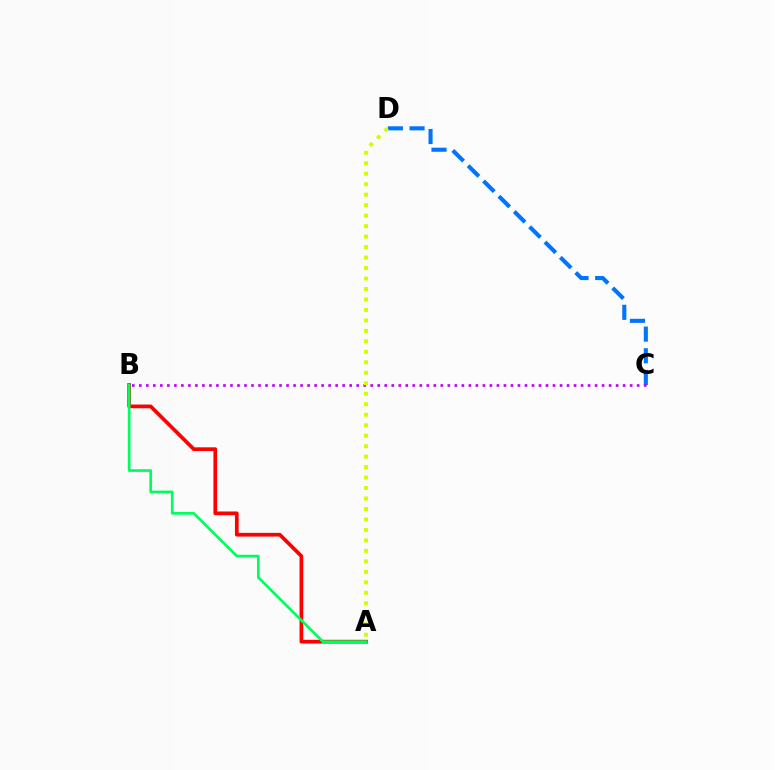{('C', 'D'): [{'color': '#0074ff', 'line_style': 'dashed', 'thickness': 2.94}], ('B', 'C'): [{'color': '#b900ff', 'line_style': 'dotted', 'thickness': 1.91}], ('A', 'B'): [{'color': '#ff0000', 'line_style': 'solid', 'thickness': 2.67}, {'color': '#00ff5c', 'line_style': 'solid', 'thickness': 1.95}], ('A', 'D'): [{'color': '#d1ff00', 'line_style': 'dotted', 'thickness': 2.85}]}